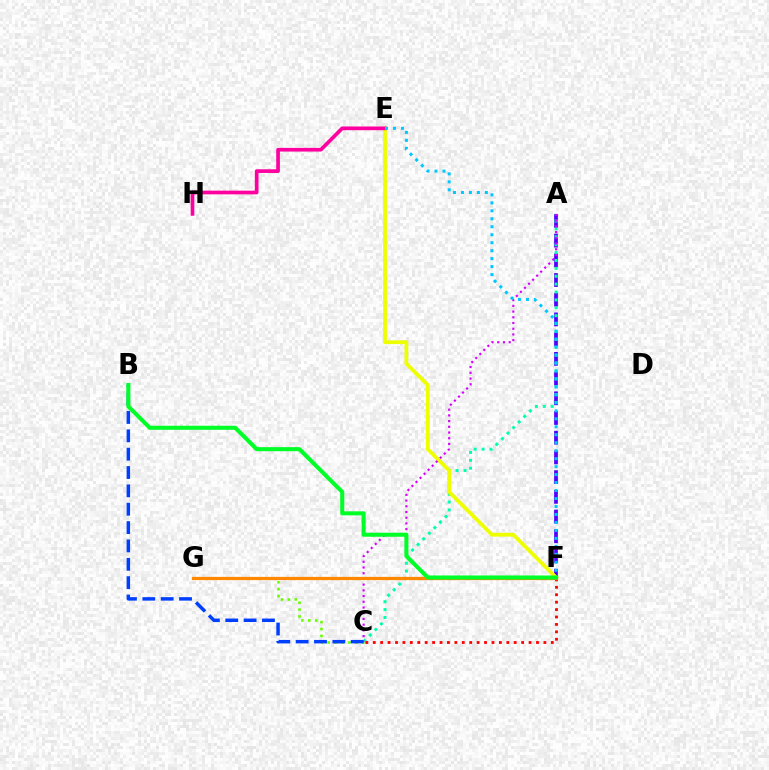{('A', 'F'): [{'color': '#4f00ff', 'line_style': 'dashed', 'thickness': 2.68}], ('A', 'C'): [{'color': '#00ffaf', 'line_style': 'dotted', 'thickness': 2.14}, {'color': '#d600ff', 'line_style': 'dotted', 'thickness': 1.55}], ('E', 'F'): [{'color': '#eeff00', 'line_style': 'solid', 'thickness': 2.73}, {'color': '#00c7ff', 'line_style': 'dotted', 'thickness': 2.17}], ('C', 'G'): [{'color': '#66ff00', 'line_style': 'dotted', 'thickness': 1.87}], ('B', 'C'): [{'color': '#003fff', 'line_style': 'dashed', 'thickness': 2.49}], ('C', 'F'): [{'color': '#ff0000', 'line_style': 'dotted', 'thickness': 2.02}], ('E', 'H'): [{'color': '#ff00a0', 'line_style': 'solid', 'thickness': 2.66}], ('F', 'G'): [{'color': '#ff8800', 'line_style': 'solid', 'thickness': 2.34}], ('B', 'F'): [{'color': '#00ff27', 'line_style': 'solid', 'thickness': 2.92}]}